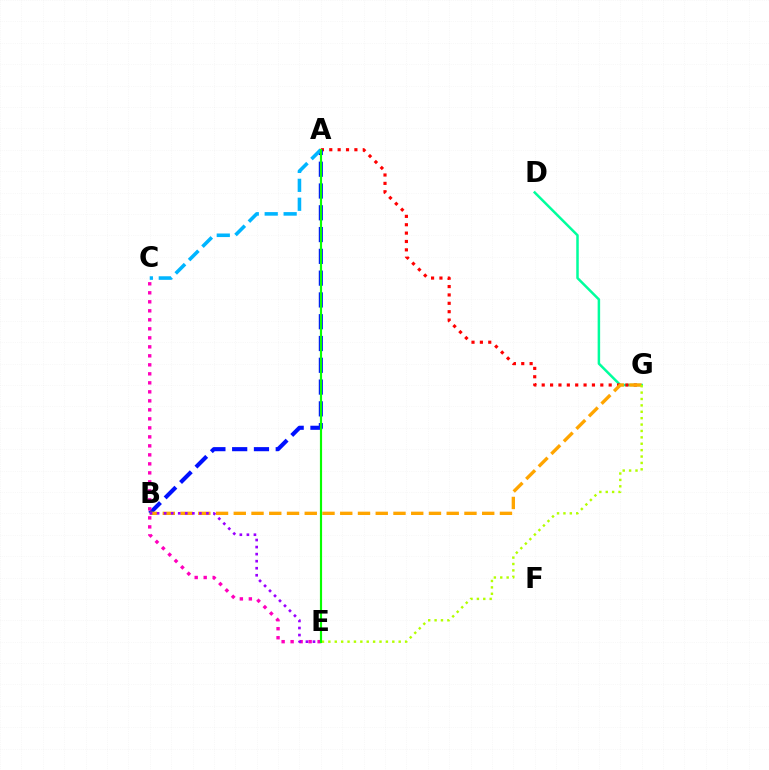{('D', 'G'): [{'color': '#00ff9d', 'line_style': 'solid', 'thickness': 1.8}], ('A', 'G'): [{'color': '#ff0000', 'line_style': 'dotted', 'thickness': 2.27}], ('A', 'B'): [{'color': '#0010ff', 'line_style': 'dashed', 'thickness': 2.96}], ('B', 'G'): [{'color': '#ffa500', 'line_style': 'dashed', 'thickness': 2.41}], ('A', 'C'): [{'color': '#00b5ff', 'line_style': 'dashed', 'thickness': 2.57}], ('E', 'G'): [{'color': '#b3ff00', 'line_style': 'dotted', 'thickness': 1.74}], ('C', 'E'): [{'color': '#ff00bd', 'line_style': 'dotted', 'thickness': 2.45}], ('B', 'E'): [{'color': '#9b00ff', 'line_style': 'dotted', 'thickness': 1.91}], ('A', 'E'): [{'color': '#08ff00', 'line_style': 'solid', 'thickness': 1.56}]}